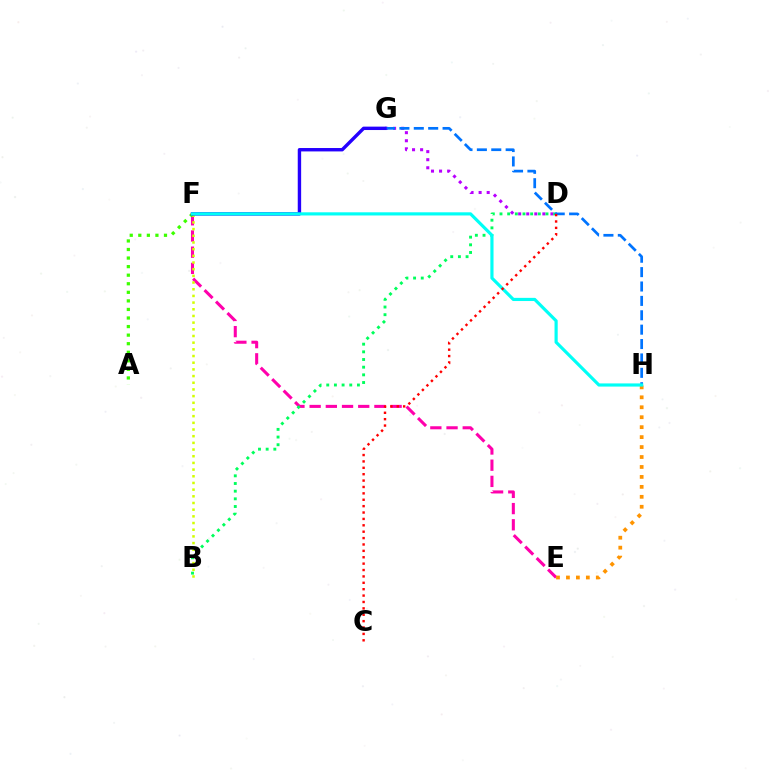{('D', 'G'): [{'color': '#b900ff', 'line_style': 'dotted', 'thickness': 2.19}], ('E', 'F'): [{'color': '#ff00ac', 'line_style': 'dashed', 'thickness': 2.2}], ('E', 'H'): [{'color': '#ff9400', 'line_style': 'dotted', 'thickness': 2.7}], ('B', 'F'): [{'color': '#d1ff00', 'line_style': 'dotted', 'thickness': 1.81}], ('A', 'F'): [{'color': '#3dff00', 'line_style': 'dotted', 'thickness': 2.33}], ('B', 'D'): [{'color': '#00ff5c', 'line_style': 'dotted', 'thickness': 2.08}], ('G', 'H'): [{'color': '#0074ff', 'line_style': 'dashed', 'thickness': 1.95}], ('F', 'G'): [{'color': '#2500ff', 'line_style': 'solid', 'thickness': 2.45}], ('F', 'H'): [{'color': '#00fff6', 'line_style': 'solid', 'thickness': 2.28}], ('C', 'D'): [{'color': '#ff0000', 'line_style': 'dotted', 'thickness': 1.74}]}